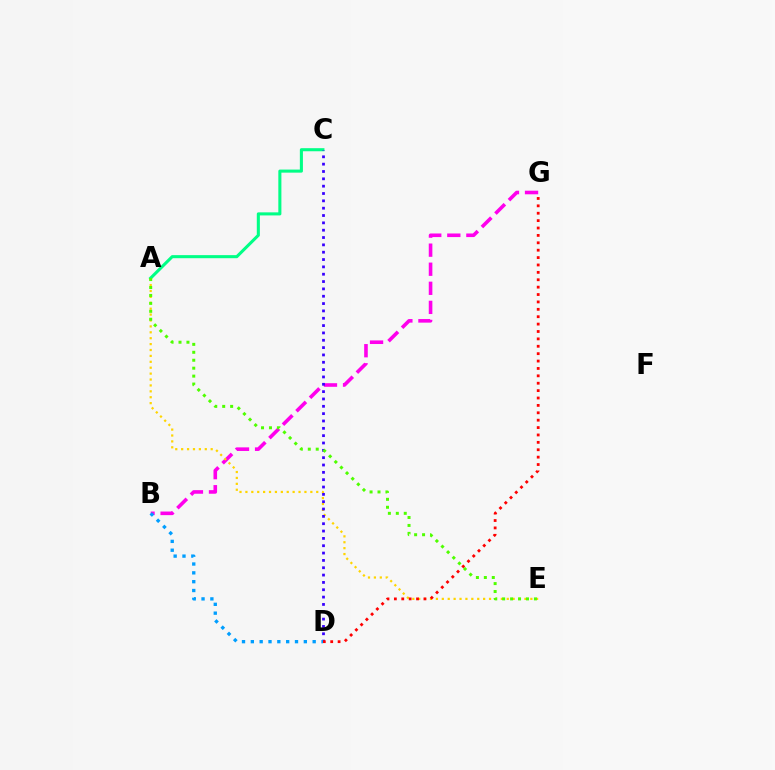{('B', 'G'): [{'color': '#ff00ed', 'line_style': 'dashed', 'thickness': 2.59}], ('A', 'E'): [{'color': '#ffd500', 'line_style': 'dotted', 'thickness': 1.6}, {'color': '#4fff00', 'line_style': 'dotted', 'thickness': 2.16}], ('A', 'C'): [{'color': '#00ff86', 'line_style': 'solid', 'thickness': 2.21}], ('C', 'D'): [{'color': '#3700ff', 'line_style': 'dotted', 'thickness': 1.99}], ('D', 'G'): [{'color': '#ff0000', 'line_style': 'dotted', 'thickness': 2.01}], ('B', 'D'): [{'color': '#009eff', 'line_style': 'dotted', 'thickness': 2.4}]}